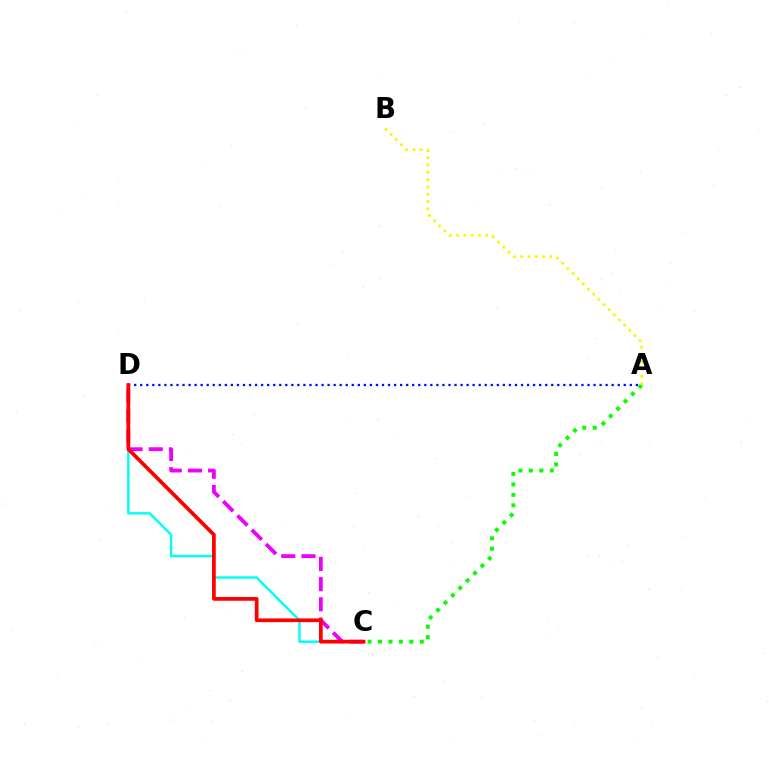{('C', 'D'): [{'color': '#00fff6', 'line_style': 'solid', 'thickness': 1.76}, {'color': '#ee00ff', 'line_style': 'dashed', 'thickness': 2.74}, {'color': '#ff0000', 'line_style': 'solid', 'thickness': 2.68}], ('A', 'D'): [{'color': '#0010ff', 'line_style': 'dotted', 'thickness': 1.64}], ('A', 'C'): [{'color': '#08ff00', 'line_style': 'dotted', 'thickness': 2.84}], ('A', 'B'): [{'color': '#fcf500', 'line_style': 'dotted', 'thickness': 1.98}]}